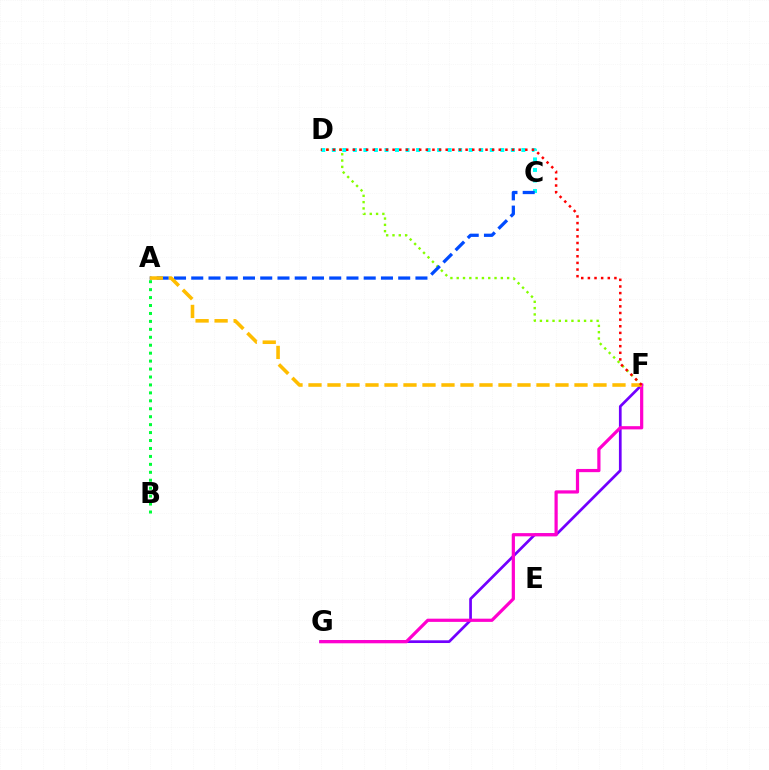{('D', 'F'): [{'color': '#84ff00', 'line_style': 'dotted', 'thickness': 1.71}, {'color': '#ff0000', 'line_style': 'dotted', 'thickness': 1.8}], ('C', 'D'): [{'color': '#00fff6', 'line_style': 'dotted', 'thickness': 2.86}], ('F', 'G'): [{'color': '#7200ff', 'line_style': 'solid', 'thickness': 1.95}, {'color': '#ff00cf', 'line_style': 'solid', 'thickness': 2.31}], ('A', 'C'): [{'color': '#004bff', 'line_style': 'dashed', 'thickness': 2.34}], ('A', 'B'): [{'color': '#00ff39', 'line_style': 'dotted', 'thickness': 2.16}], ('A', 'F'): [{'color': '#ffbd00', 'line_style': 'dashed', 'thickness': 2.58}]}